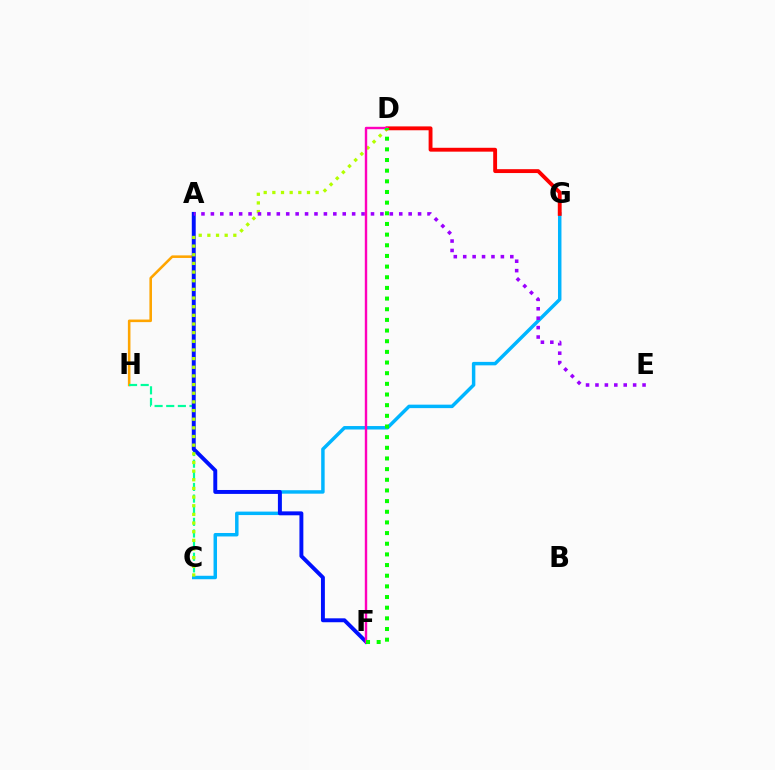{('A', 'H'): [{'color': '#ffa500', 'line_style': 'solid', 'thickness': 1.85}], ('C', 'H'): [{'color': '#00ff9d', 'line_style': 'dashed', 'thickness': 1.58}], ('C', 'G'): [{'color': '#00b5ff', 'line_style': 'solid', 'thickness': 2.5}], ('A', 'F'): [{'color': '#0010ff', 'line_style': 'solid', 'thickness': 2.82}], ('C', 'D'): [{'color': '#b3ff00', 'line_style': 'dotted', 'thickness': 2.35}], ('D', 'G'): [{'color': '#ff0000', 'line_style': 'solid', 'thickness': 2.79}], ('A', 'E'): [{'color': '#9b00ff', 'line_style': 'dotted', 'thickness': 2.56}], ('D', 'F'): [{'color': '#ff00bd', 'line_style': 'solid', 'thickness': 1.73}, {'color': '#08ff00', 'line_style': 'dotted', 'thickness': 2.9}]}